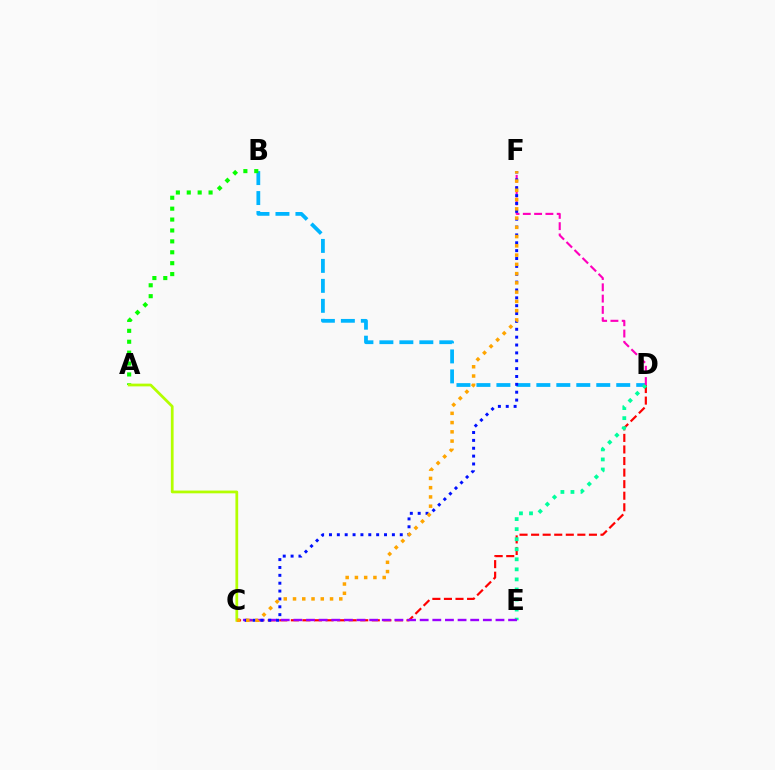{('B', 'D'): [{'color': '#00b5ff', 'line_style': 'dashed', 'thickness': 2.71}], ('C', 'D'): [{'color': '#ff0000', 'line_style': 'dashed', 'thickness': 1.57}], ('D', 'E'): [{'color': '#00ff9d', 'line_style': 'dotted', 'thickness': 2.73}], ('C', 'E'): [{'color': '#9b00ff', 'line_style': 'dashed', 'thickness': 1.72}], ('A', 'B'): [{'color': '#08ff00', 'line_style': 'dotted', 'thickness': 2.96}], ('D', 'F'): [{'color': '#ff00bd', 'line_style': 'dashed', 'thickness': 1.53}], ('C', 'F'): [{'color': '#0010ff', 'line_style': 'dotted', 'thickness': 2.14}, {'color': '#ffa500', 'line_style': 'dotted', 'thickness': 2.51}], ('A', 'C'): [{'color': '#b3ff00', 'line_style': 'solid', 'thickness': 1.98}]}